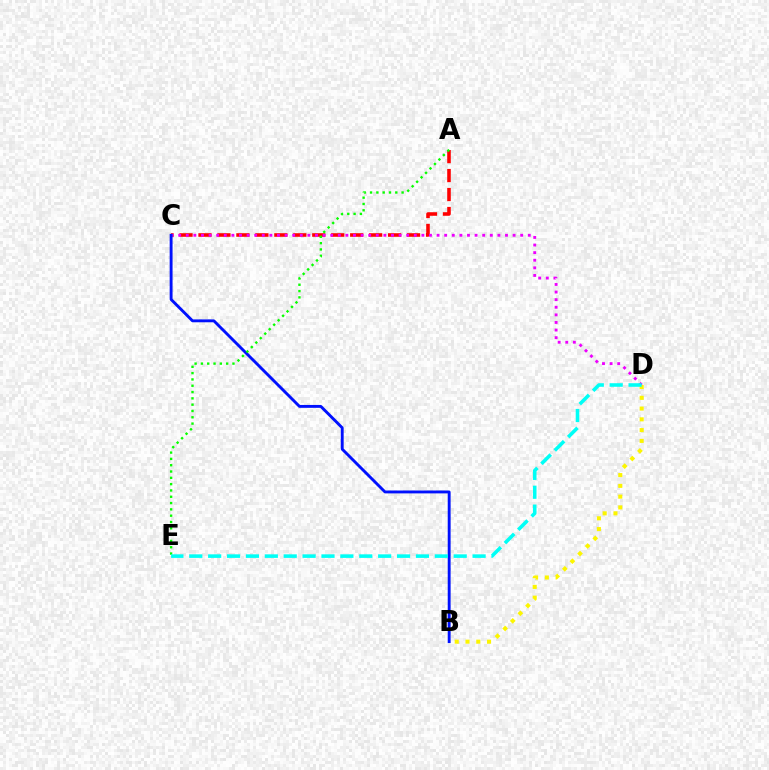{('A', 'C'): [{'color': '#ff0000', 'line_style': 'dashed', 'thickness': 2.58}], ('C', 'D'): [{'color': '#ee00ff', 'line_style': 'dotted', 'thickness': 2.07}], ('B', 'C'): [{'color': '#0010ff', 'line_style': 'solid', 'thickness': 2.08}], ('A', 'E'): [{'color': '#08ff00', 'line_style': 'dotted', 'thickness': 1.71}], ('B', 'D'): [{'color': '#fcf500', 'line_style': 'dotted', 'thickness': 2.93}], ('D', 'E'): [{'color': '#00fff6', 'line_style': 'dashed', 'thickness': 2.57}]}